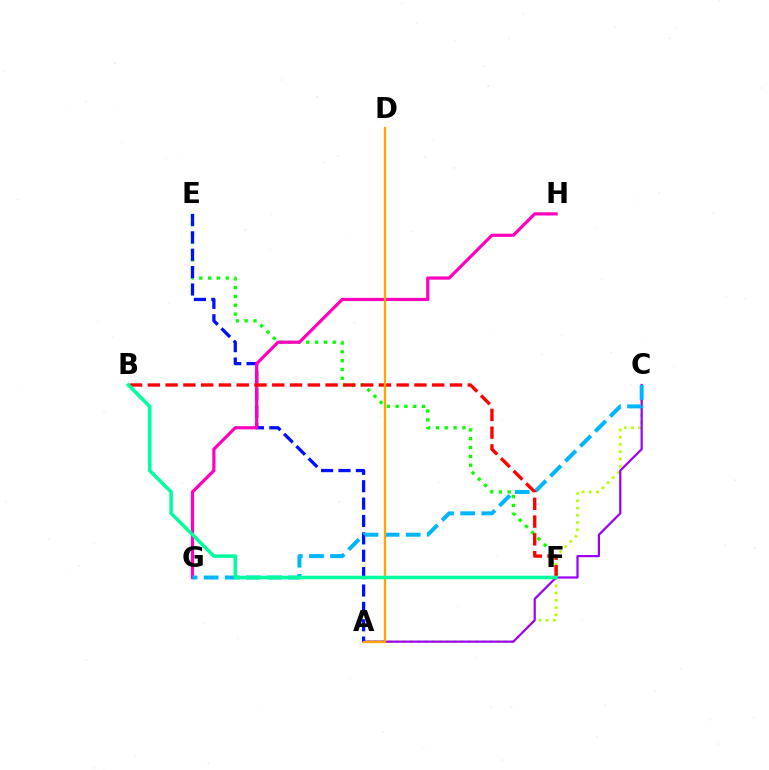{('A', 'C'): [{'color': '#b3ff00', 'line_style': 'dotted', 'thickness': 1.96}, {'color': '#9b00ff', 'line_style': 'solid', 'thickness': 1.59}], ('E', 'F'): [{'color': '#08ff00', 'line_style': 'dotted', 'thickness': 2.39}], ('A', 'E'): [{'color': '#0010ff', 'line_style': 'dashed', 'thickness': 2.36}], ('G', 'H'): [{'color': '#ff00bd', 'line_style': 'solid', 'thickness': 2.3}], ('C', 'G'): [{'color': '#00b5ff', 'line_style': 'dashed', 'thickness': 2.87}], ('B', 'F'): [{'color': '#ff0000', 'line_style': 'dashed', 'thickness': 2.41}, {'color': '#00ff9d', 'line_style': 'solid', 'thickness': 2.55}], ('A', 'D'): [{'color': '#ffa500', 'line_style': 'solid', 'thickness': 1.66}]}